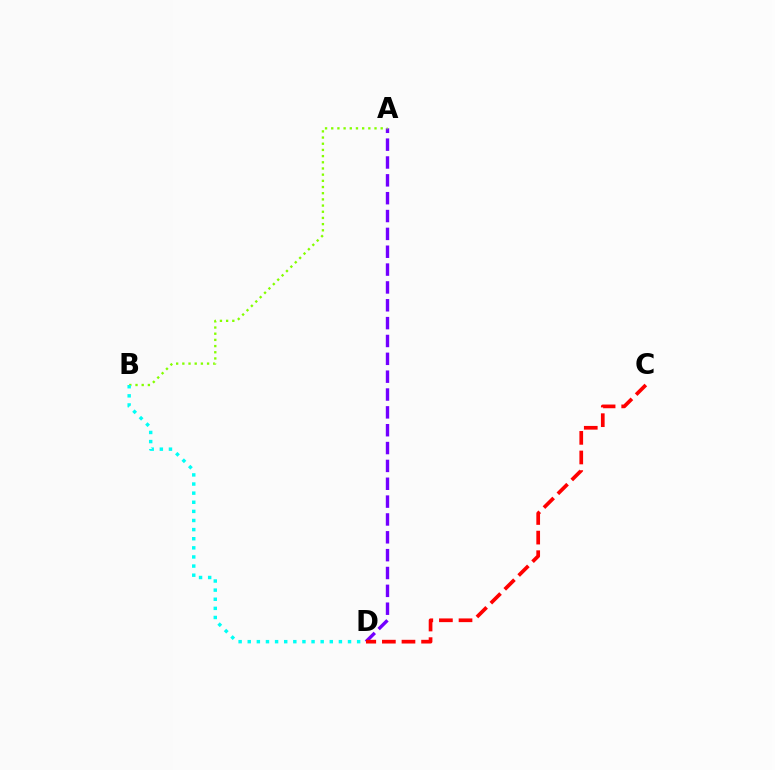{('A', 'D'): [{'color': '#7200ff', 'line_style': 'dashed', 'thickness': 2.42}], ('A', 'B'): [{'color': '#84ff00', 'line_style': 'dotted', 'thickness': 1.68}], ('B', 'D'): [{'color': '#00fff6', 'line_style': 'dotted', 'thickness': 2.48}], ('C', 'D'): [{'color': '#ff0000', 'line_style': 'dashed', 'thickness': 2.66}]}